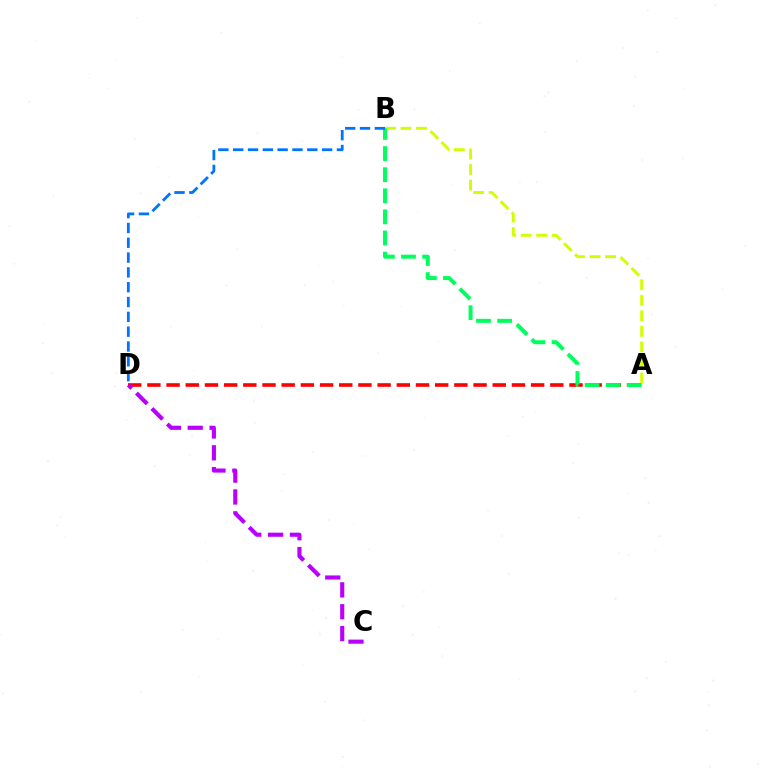{('A', 'B'): [{'color': '#d1ff00', 'line_style': 'dashed', 'thickness': 2.11}, {'color': '#00ff5c', 'line_style': 'dashed', 'thickness': 2.87}], ('A', 'D'): [{'color': '#ff0000', 'line_style': 'dashed', 'thickness': 2.61}], ('B', 'D'): [{'color': '#0074ff', 'line_style': 'dashed', 'thickness': 2.01}], ('C', 'D'): [{'color': '#b900ff', 'line_style': 'dashed', 'thickness': 2.97}]}